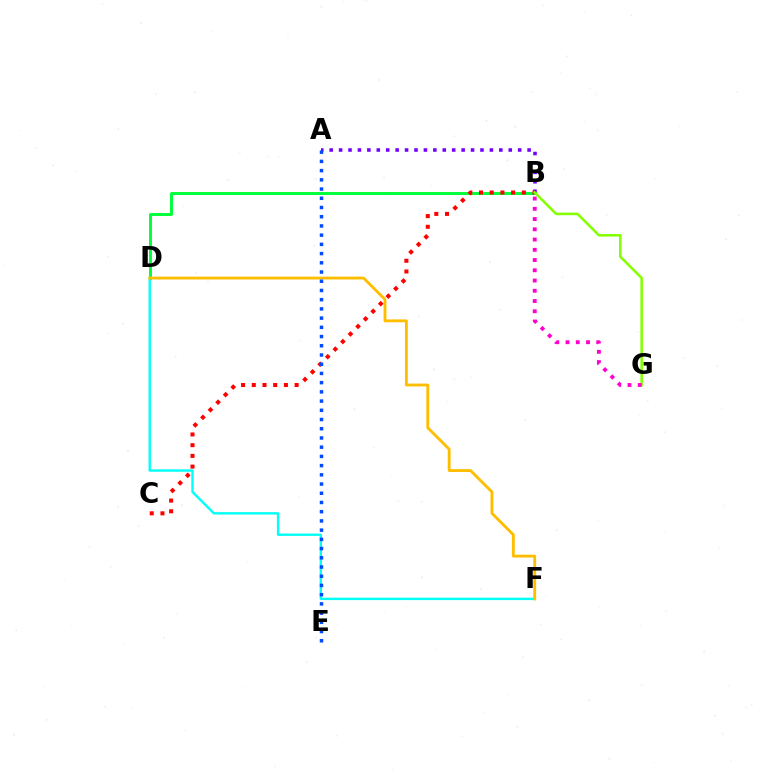{('A', 'B'): [{'color': '#7200ff', 'line_style': 'dotted', 'thickness': 2.56}], ('B', 'D'): [{'color': '#00ff39', 'line_style': 'solid', 'thickness': 2.12}], ('D', 'F'): [{'color': '#00fff6', 'line_style': 'solid', 'thickness': 1.73}, {'color': '#ffbd00', 'line_style': 'solid', 'thickness': 2.05}], ('B', 'C'): [{'color': '#ff0000', 'line_style': 'dotted', 'thickness': 2.91}], ('A', 'E'): [{'color': '#004bff', 'line_style': 'dotted', 'thickness': 2.5}], ('B', 'G'): [{'color': '#84ff00', 'line_style': 'solid', 'thickness': 1.83}, {'color': '#ff00cf', 'line_style': 'dotted', 'thickness': 2.78}]}